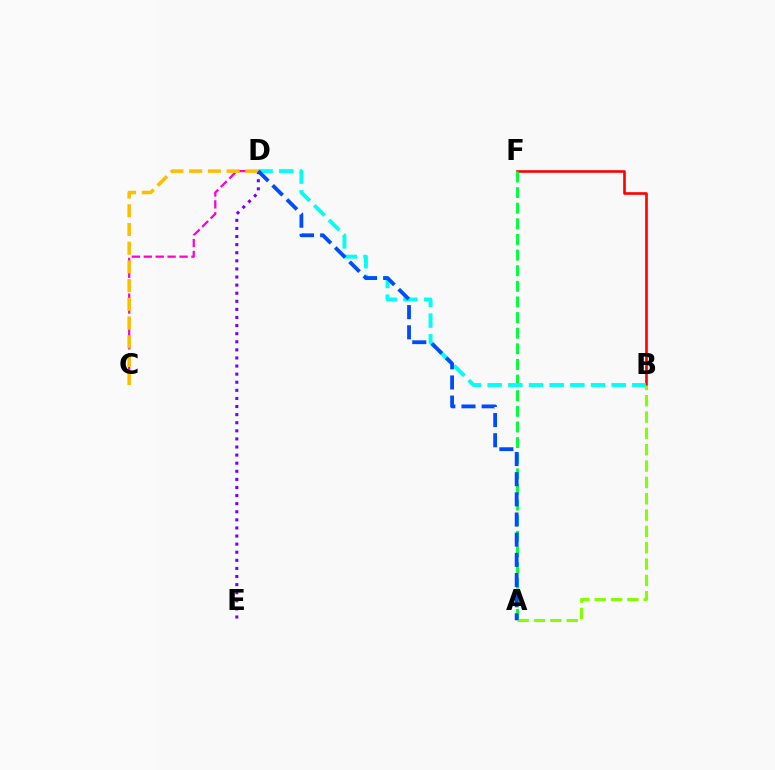{('B', 'F'): [{'color': '#ff0000', 'line_style': 'solid', 'thickness': 1.89}], ('A', 'F'): [{'color': '#00ff39', 'line_style': 'dashed', 'thickness': 2.12}], ('A', 'B'): [{'color': '#84ff00', 'line_style': 'dashed', 'thickness': 2.22}], ('B', 'D'): [{'color': '#00fff6', 'line_style': 'dashed', 'thickness': 2.81}], ('D', 'E'): [{'color': '#7200ff', 'line_style': 'dotted', 'thickness': 2.2}], ('C', 'D'): [{'color': '#ff00cf', 'line_style': 'dashed', 'thickness': 1.62}, {'color': '#ffbd00', 'line_style': 'dashed', 'thickness': 2.54}], ('A', 'D'): [{'color': '#004bff', 'line_style': 'dashed', 'thickness': 2.74}]}